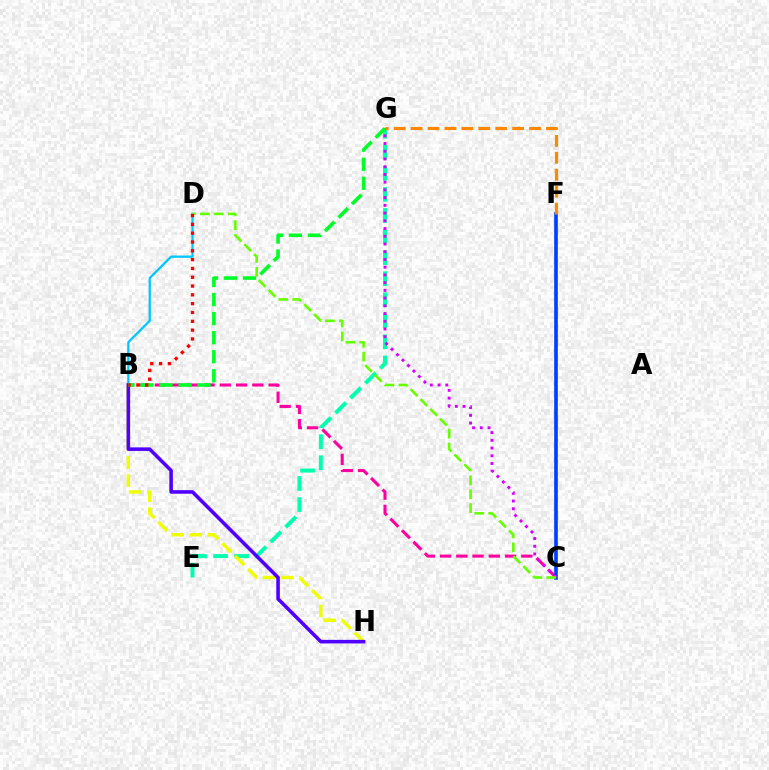{('E', 'G'): [{'color': '#00ffaf', 'line_style': 'dashed', 'thickness': 2.86}], ('B', 'C'): [{'color': '#ff00a0', 'line_style': 'dashed', 'thickness': 2.21}], ('B', 'H'): [{'color': '#eeff00', 'line_style': 'dashed', 'thickness': 2.47}, {'color': '#4f00ff', 'line_style': 'solid', 'thickness': 2.58}], ('B', 'D'): [{'color': '#00c7ff', 'line_style': 'solid', 'thickness': 1.64}, {'color': '#ff0000', 'line_style': 'dotted', 'thickness': 2.39}], ('C', 'F'): [{'color': '#003fff', 'line_style': 'solid', 'thickness': 2.62}], ('C', 'G'): [{'color': '#d600ff', 'line_style': 'dotted', 'thickness': 2.1}], ('C', 'D'): [{'color': '#66ff00', 'line_style': 'dashed', 'thickness': 1.89}], ('B', 'G'): [{'color': '#00ff27', 'line_style': 'dashed', 'thickness': 2.59}], ('F', 'G'): [{'color': '#ff8800', 'line_style': 'dashed', 'thickness': 2.3}]}